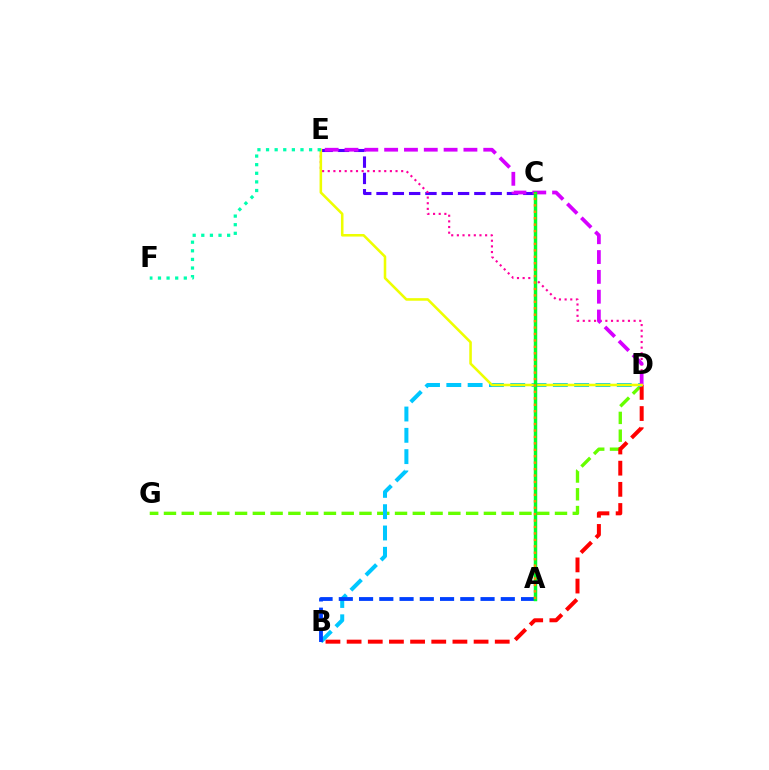{('C', 'E'): [{'color': '#4f00ff', 'line_style': 'dashed', 'thickness': 2.22}], ('D', 'G'): [{'color': '#66ff00', 'line_style': 'dashed', 'thickness': 2.41}], ('B', 'D'): [{'color': '#ff0000', 'line_style': 'dashed', 'thickness': 2.87}, {'color': '#00c7ff', 'line_style': 'dashed', 'thickness': 2.89}], ('D', 'E'): [{'color': '#ff00a0', 'line_style': 'dotted', 'thickness': 1.53}, {'color': '#d600ff', 'line_style': 'dashed', 'thickness': 2.69}, {'color': '#eeff00', 'line_style': 'solid', 'thickness': 1.85}], ('A', 'B'): [{'color': '#003fff', 'line_style': 'dashed', 'thickness': 2.75}], ('E', 'F'): [{'color': '#00ffaf', 'line_style': 'dotted', 'thickness': 2.34}], ('A', 'C'): [{'color': '#00ff27', 'line_style': 'solid', 'thickness': 2.49}, {'color': '#ff8800', 'line_style': 'dotted', 'thickness': 1.75}]}